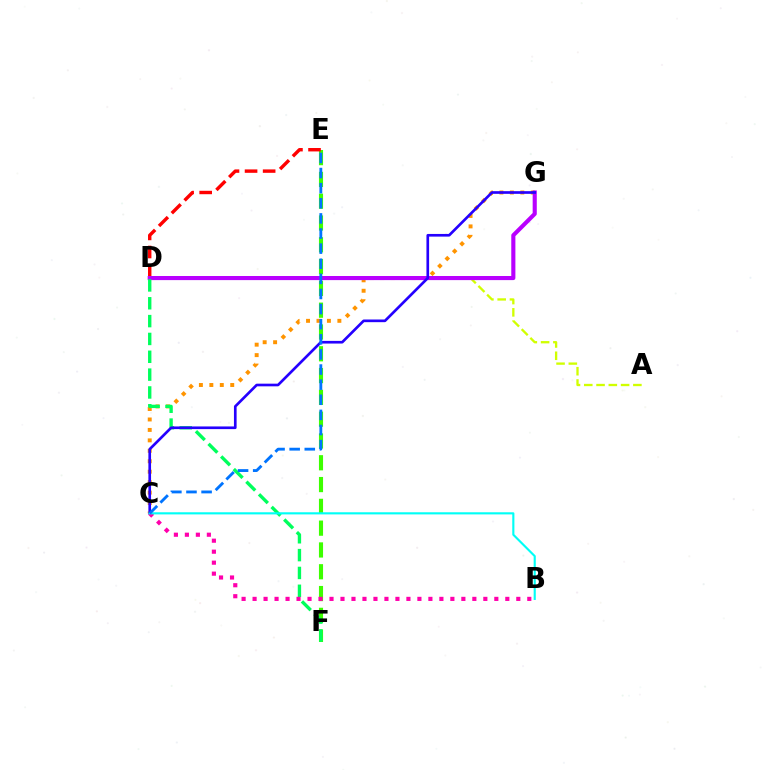{('E', 'F'): [{'color': '#3dff00', 'line_style': 'dashed', 'thickness': 2.96}], ('A', 'D'): [{'color': '#d1ff00', 'line_style': 'dashed', 'thickness': 1.67}], ('D', 'E'): [{'color': '#ff0000', 'line_style': 'dashed', 'thickness': 2.46}], ('C', 'G'): [{'color': '#ff9400', 'line_style': 'dotted', 'thickness': 2.84}, {'color': '#2500ff', 'line_style': 'solid', 'thickness': 1.92}], ('D', 'G'): [{'color': '#b900ff', 'line_style': 'solid', 'thickness': 2.96}], ('D', 'F'): [{'color': '#00ff5c', 'line_style': 'dashed', 'thickness': 2.42}], ('B', 'C'): [{'color': '#ff00ac', 'line_style': 'dotted', 'thickness': 2.99}, {'color': '#00fff6', 'line_style': 'solid', 'thickness': 1.54}], ('C', 'E'): [{'color': '#0074ff', 'line_style': 'dashed', 'thickness': 2.05}]}